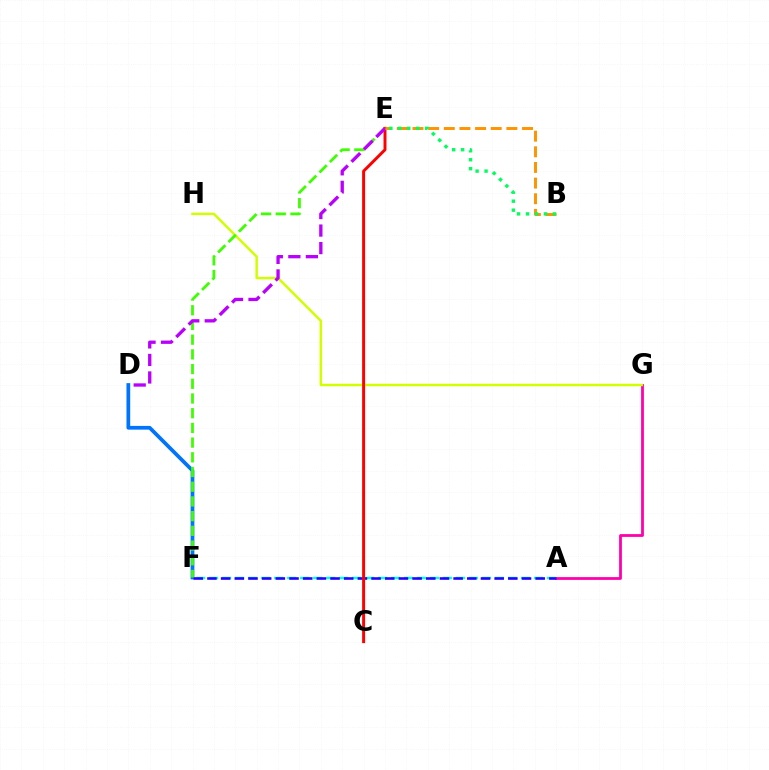{('D', 'F'): [{'color': '#0074ff', 'line_style': 'solid', 'thickness': 2.69}], ('A', 'G'): [{'color': '#ff00ac', 'line_style': 'solid', 'thickness': 2.0}], ('A', 'F'): [{'color': '#00fff6', 'line_style': 'dashed', 'thickness': 1.77}, {'color': '#2500ff', 'line_style': 'dashed', 'thickness': 1.86}], ('G', 'H'): [{'color': '#d1ff00', 'line_style': 'solid', 'thickness': 1.77}], ('C', 'E'): [{'color': '#ff0000', 'line_style': 'solid', 'thickness': 2.13}], ('E', 'F'): [{'color': '#3dff00', 'line_style': 'dashed', 'thickness': 2.0}], ('D', 'E'): [{'color': '#b900ff', 'line_style': 'dashed', 'thickness': 2.38}], ('B', 'E'): [{'color': '#ff9400', 'line_style': 'dashed', 'thickness': 2.13}, {'color': '#00ff5c', 'line_style': 'dotted', 'thickness': 2.44}]}